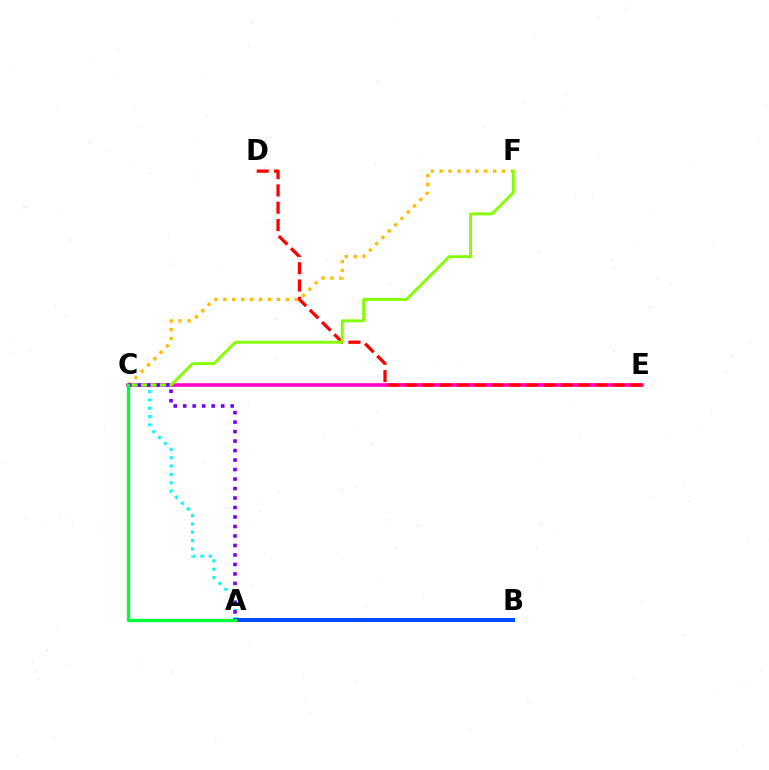{('C', 'E'): [{'color': '#ff00cf', 'line_style': 'solid', 'thickness': 2.58}], ('D', 'E'): [{'color': '#ff0000', 'line_style': 'dashed', 'thickness': 2.35}], ('C', 'F'): [{'color': '#ffbd00', 'line_style': 'dotted', 'thickness': 2.42}, {'color': '#84ff00', 'line_style': 'solid', 'thickness': 2.08}], ('A', 'C'): [{'color': '#00fff6', 'line_style': 'dotted', 'thickness': 2.27}, {'color': '#7200ff', 'line_style': 'dotted', 'thickness': 2.58}, {'color': '#00ff39', 'line_style': 'solid', 'thickness': 2.4}], ('A', 'B'): [{'color': '#004bff', 'line_style': 'solid', 'thickness': 2.87}]}